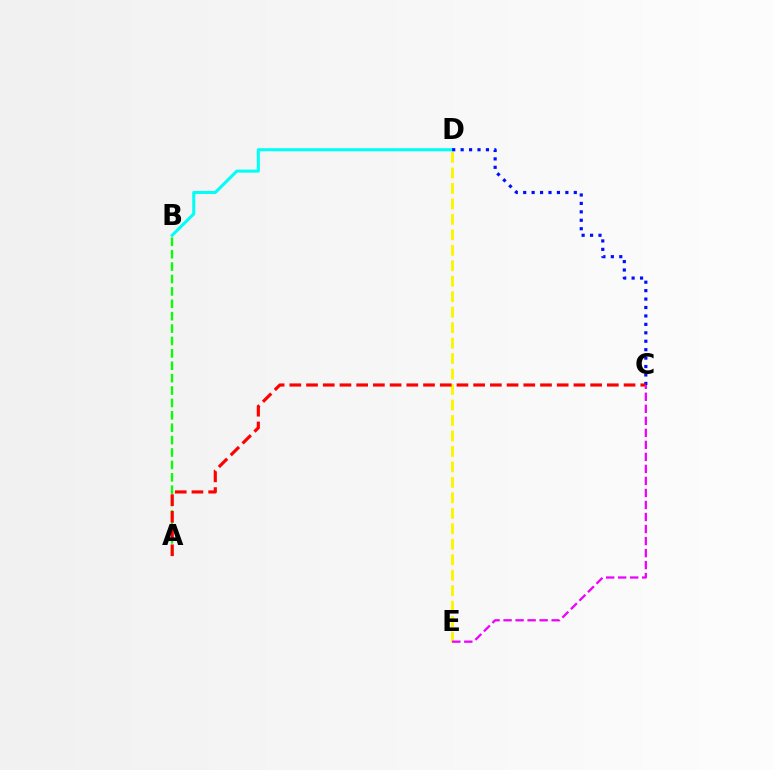{('B', 'D'): [{'color': '#00fff6', 'line_style': 'solid', 'thickness': 2.2}], ('A', 'B'): [{'color': '#08ff00', 'line_style': 'dashed', 'thickness': 1.68}], ('D', 'E'): [{'color': '#fcf500', 'line_style': 'dashed', 'thickness': 2.1}], ('C', 'D'): [{'color': '#0010ff', 'line_style': 'dotted', 'thickness': 2.29}], ('A', 'C'): [{'color': '#ff0000', 'line_style': 'dashed', 'thickness': 2.27}], ('C', 'E'): [{'color': '#ee00ff', 'line_style': 'dashed', 'thickness': 1.63}]}